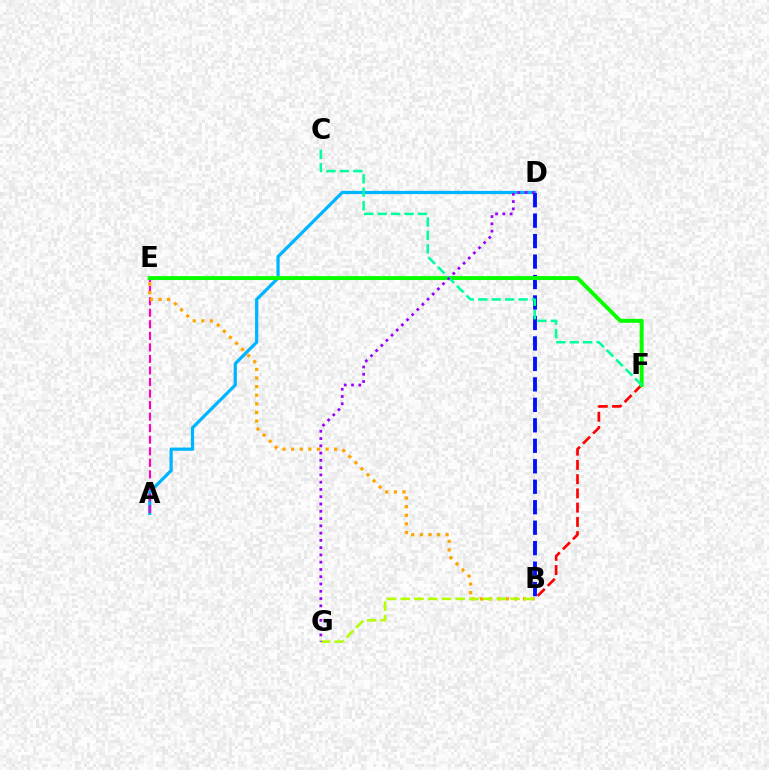{('A', 'D'): [{'color': '#00b5ff', 'line_style': 'solid', 'thickness': 2.32}], ('A', 'E'): [{'color': '#ff00bd', 'line_style': 'dashed', 'thickness': 1.57}], ('B', 'D'): [{'color': '#0010ff', 'line_style': 'dashed', 'thickness': 2.78}], ('B', 'F'): [{'color': '#ff0000', 'line_style': 'dashed', 'thickness': 1.94}], ('B', 'E'): [{'color': '#ffa500', 'line_style': 'dotted', 'thickness': 2.34}], ('B', 'G'): [{'color': '#b3ff00', 'line_style': 'dashed', 'thickness': 1.87}], ('E', 'F'): [{'color': '#08ff00', 'line_style': 'solid', 'thickness': 2.84}], ('C', 'F'): [{'color': '#00ff9d', 'line_style': 'dashed', 'thickness': 1.82}], ('D', 'G'): [{'color': '#9b00ff', 'line_style': 'dotted', 'thickness': 1.98}]}